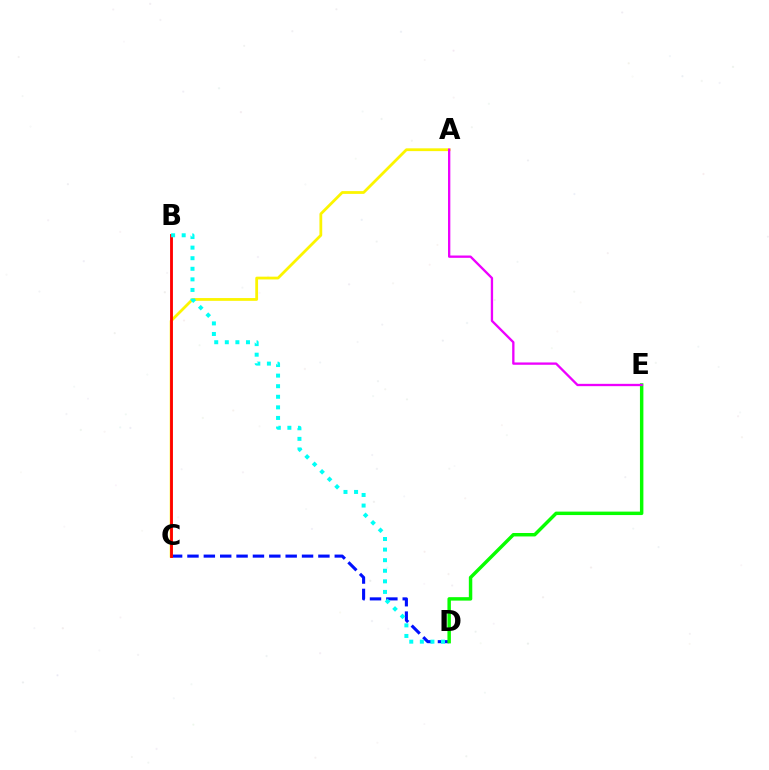{('C', 'D'): [{'color': '#0010ff', 'line_style': 'dashed', 'thickness': 2.22}], ('A', 'C'): [{'color': '#fcf500', 'line_style': 'solid', 'thickness': 2.0}], ('B', 'C'): [{'color': '#ff0000', 'line_style': 'solid', 'thickness': 2.05}], ('B', 'D'): [{'color': '#00fff6', 'line_style': 'dotted', 'thickness': 2.87}], ('D', 'E'): [{'color': '#08ff00', 'line_style': 'solid', 'thickness': 2.48}], ('A', 'E'): [{'color': '#ee00ff', 'line_style': 'solid', 'thickness': 1.67}]}